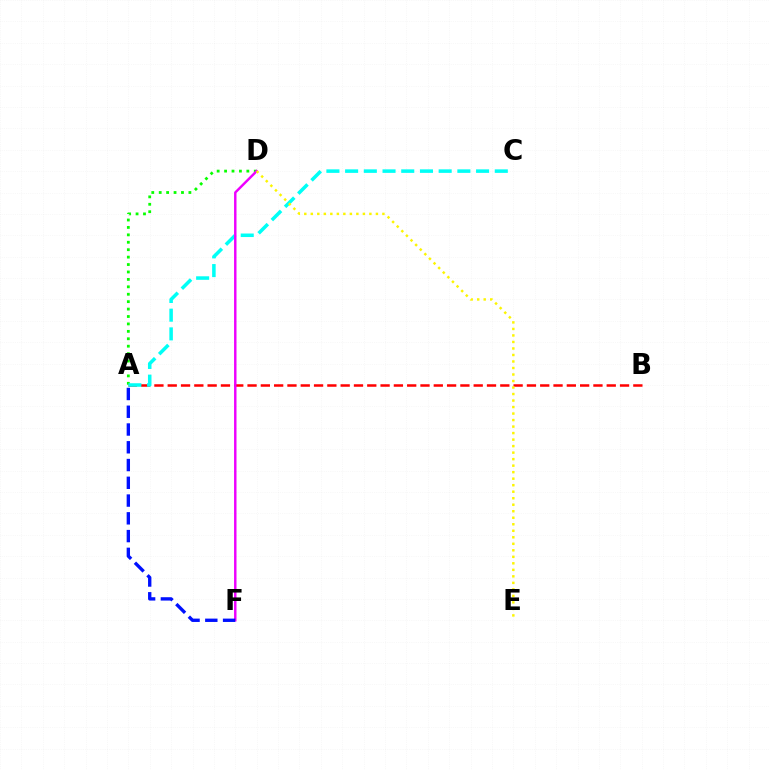{('A', 'D'): [{'color': '#08ff00', 'line_style': 'dotted', 'thickness': 2.02}], ('A', 'B'): [{'color': '#ff0000', 'line_style': 'dashed', 'thickness': 1.81}], ('A', 'C'): [{'color': '#00fff6', 'line_style': 'dashed', 'thickness': 2.54}], ('D', 'F'): [{'color': '#ee00ff', 'line_style': 'solid', 'thickness': 1.76}], ('A', 'F'): [{'color': '#0010ff', 'line_style': 'dashed', 'thickness': 2.41}], ('D', 'E'): [{'color': '#fcf500', 'line_style': 'dotted', 'thickness': 1.77}]}